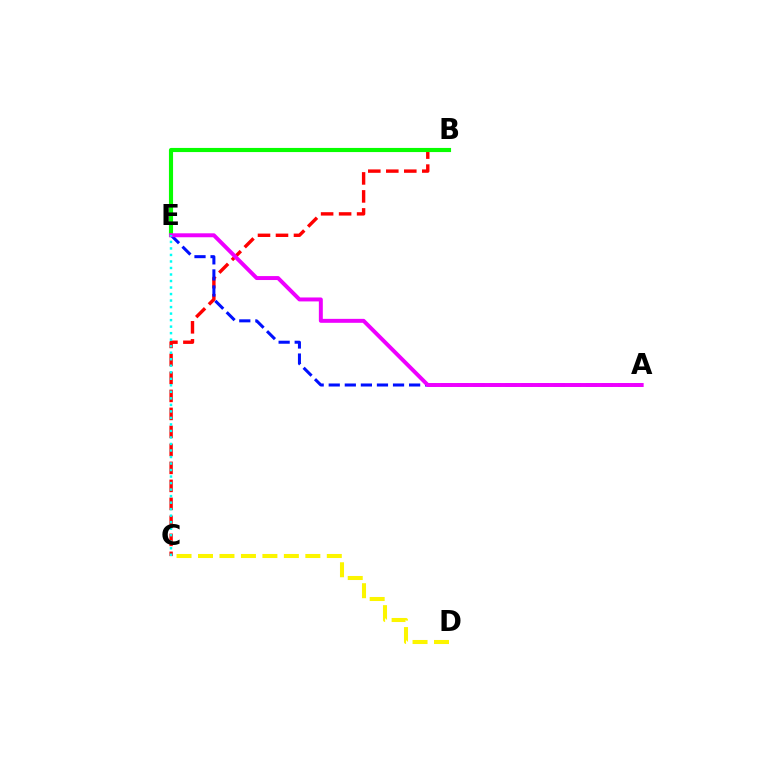{('B', 'C'): [{'color': '#ff0000', 'line_style': 'dashed', 'thickness': 2.44}], ('B', 'E'): [{'color': '#08ff00', 'line_style': 'solid', 'thickness': 2.97}], ('A', 'E'): [{'color': '#0010ff', 'line_style': 'dashed', 'thickness': 2.18}, {'color': '#ee00ff', 'line_style': 'solid', 'thickness': 2.85}], ('C', 'D'): [{'color': '#fcf500', 'line_style': 'dashed', 'thickness': 2.92}], ('C', 'E'): [{'color': '#00fff6', 'line_style': 'dotted', 'thickness': 1.77}]}